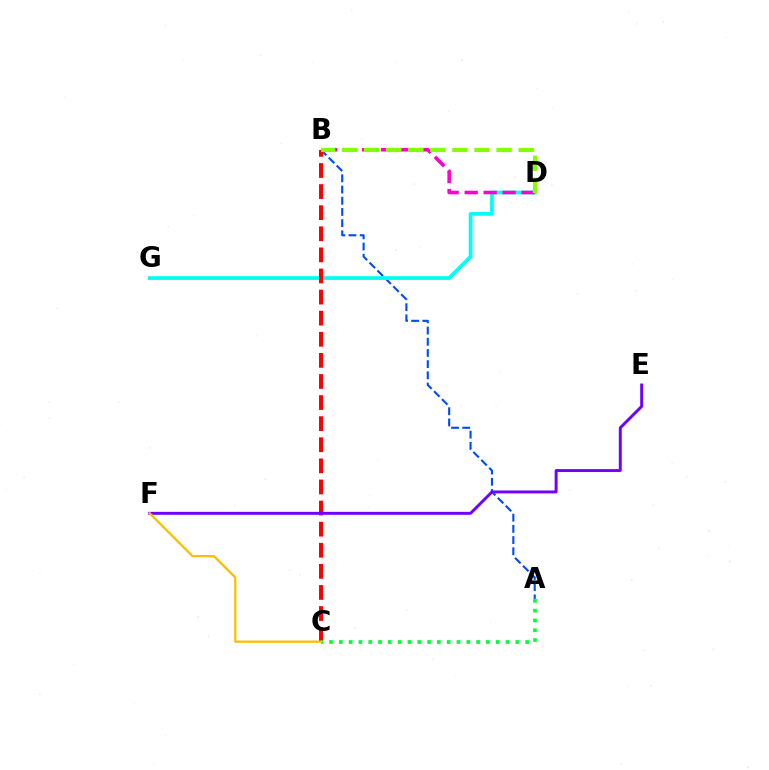{('A', 'B'): [{'color': '#004bff', 'line_style': 'dashed', 'thickness': 1.52}], ('D', 'G'): [{'color': '#00fff6', 'line_style': 'solid', 'thickness': 2.69}], ('B', 'C'): [{'color': '#ff0000', 'line_style': 'dashed', 'thickness': 2.87}], ('E', 'F'): [{'color': '#7200ff', 'line_style': 'solid', 'thickness': 2.12}], ('A', 'C'): [{'color': '#00ff39', 'line_style': 'dotted', 'thickness': 2.66}], ('C', 'F'): [{'color': '#ffbd00', 'line_style': 'solid', 'thickness': 1.62}], ('B', 'D'): [{'color': '#ff00cf', 'line_style': 'dashed', 'thickness': 2.58}, {'color': '#84ff00', 'line_style': 'dashed', 'thickness': 3.0}]}